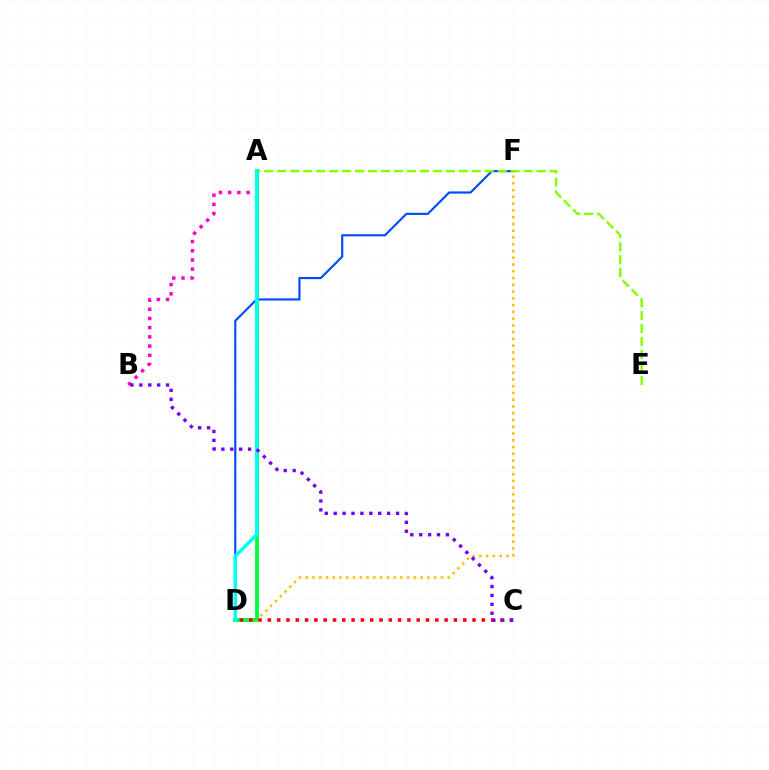{('D', 'F'): [{'color': '#004bff', 'line_style': 'solid', 'thickness': 1.56}, {'color': '#ffbd00', 'line_style': 'dotted', 'thickness': 1.84}], ('A', 'B'): [{'color': '#ff00cf', 'line_style': 'dotted', 'thickness': 2.5}], ('A', 'E'): [{'color': '#84ff00', 'line_style': 'dashed', 'thickness': 1.76}], ('A', 'D'): [{'color': '#00ff39', 'line_style': 'solid', 'thickness': 2.76}, {'color': '#00fff6', 'line_style': 'solid', 'thickness': 2.5}], ('C', 'D'): [{'color': '#ff0000', 'line_style': 'dotted', 'thickness': 2.53}], ('B', 'C'): [{'color': '#7200ff', 'line_style': 'dotted', 'thickness': 2.42}]}